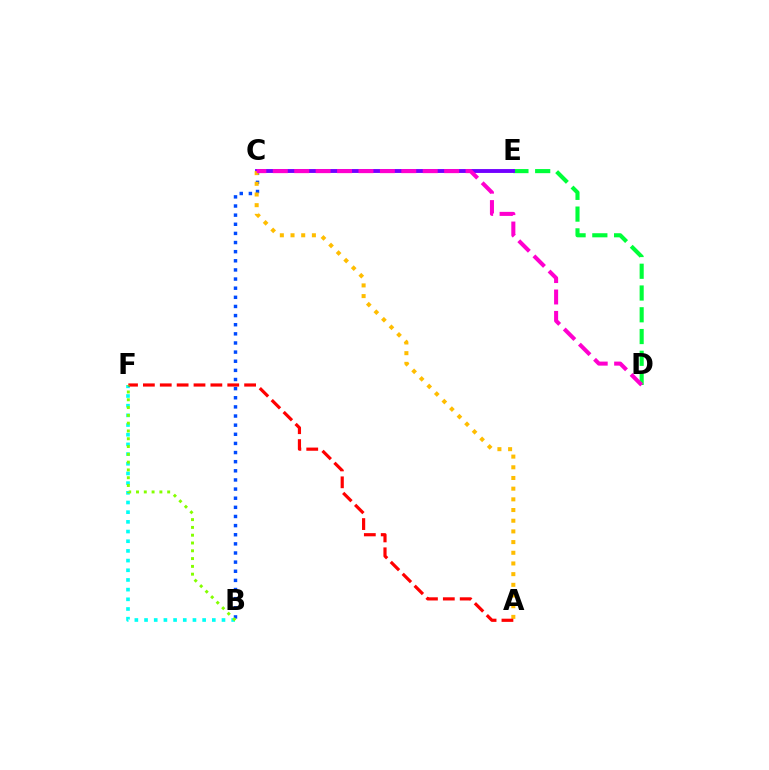{('B', 'C'): [{'color': '#004bff', 'line_style': 'dotted', 'thickness': 2.48}], ('D', 'E'): [{'color': '#00ff39', 'line_style': 'dashed', 'thickness': 2.96}], ('C', 'E'): [{'color': '#7200ff', 'line_style': 'solid', 'thickness': 2.79}], ('A', 'C'): [{'color': '#ffbd00', 'line_style': 'dotted', 'thickness': 2.9}], ('C', 'D'): [{'color': '#ff00cf', 'line_style': 'dashed', 'thickness': 2.91}], ('B', 'F'): [{'color': '#00fff6', 'line_style': 'dotted', 'thickness': 2.63}, {'color': '#84ff00', 'line_style': 'dotted', 'thickness': 2.12}], ('A', 'F'): [{'color': '#ff0000', 'line_style': 'dashed', 'thickness': 2.29}]}